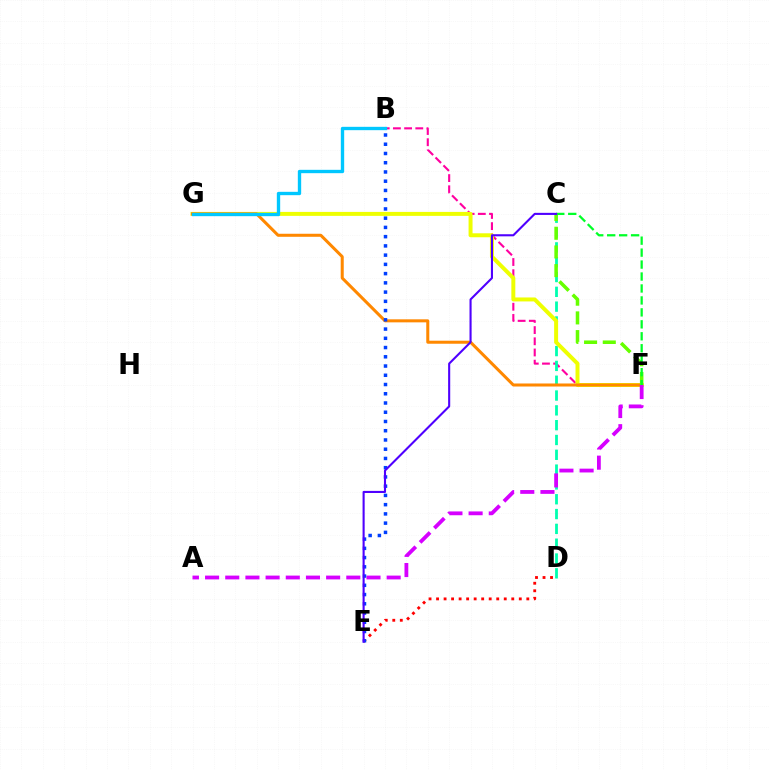{('B', 'F'): [{'color': '#ff00a0', 'line_style': 'dashed', 'thickness': 1.52}], ('C', 'D'): [{'color': '#00ffaf', 'line_style': 'dashed', 'thickness': 2.01}], ('D', 'E'): [{'color': '#ff0000', 'line_style': 'dotted', 'thickness': 2.04}], ('F', 'G'): [{'color': '#eeff00', 'line_style': 'solid', 'thickness': 2.86}, {'color': '#ff8800', 'line_style': 'solid', 'thickness': 2.18}], ('C', 'F'): [{'color': '#66ff00', 'line_style': 'dashed', 'thickness': 2.54}, {'color': '#00ff27', 'line_style': 'dashed', 'thickness': 1.62}], ('A', 'F'): [{'color': '#d600ff', 'line_style': 'dashed', 'thickness': 2.74}], ('B', 'G'): [{'color': '#00c7ff', 'line_style': 'solid', 'thickness': 2.41}], ('B', 'E'): [{'color': '#003fff', 'line_style': 'dotted', 'thickness': 2.51}], ('C', 'E'): [{'color': '#4f00ff', 'line_style': 'solid', 'thickness': 1.51}]}